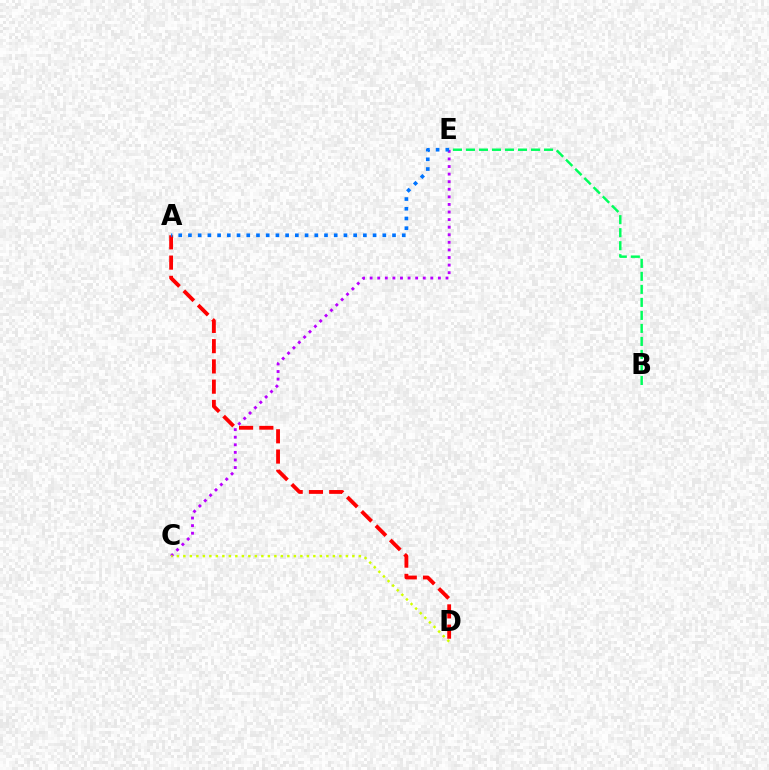{('C', 'E'): [{'color': '#b900ff', 'line_style': 'dotted', 'thickness': 2.06}], ('C', 'D'): [{'color': '#d1ff00', 'line_style': 'dotted', 'thickness': 1.77}], ('A', 'D'): [{'color': '#ff0000', 'line_style': 'dashed', 'thickness': 2.75}], ('B', 'E'): [{'color': '#00ff5c', 'line_style': 'dashed', 'thickness': 1.77}], ('A', 'E'): [{'color': '#0074ff', 'line_style': 'dotted', 'thickness': 2.64}]}